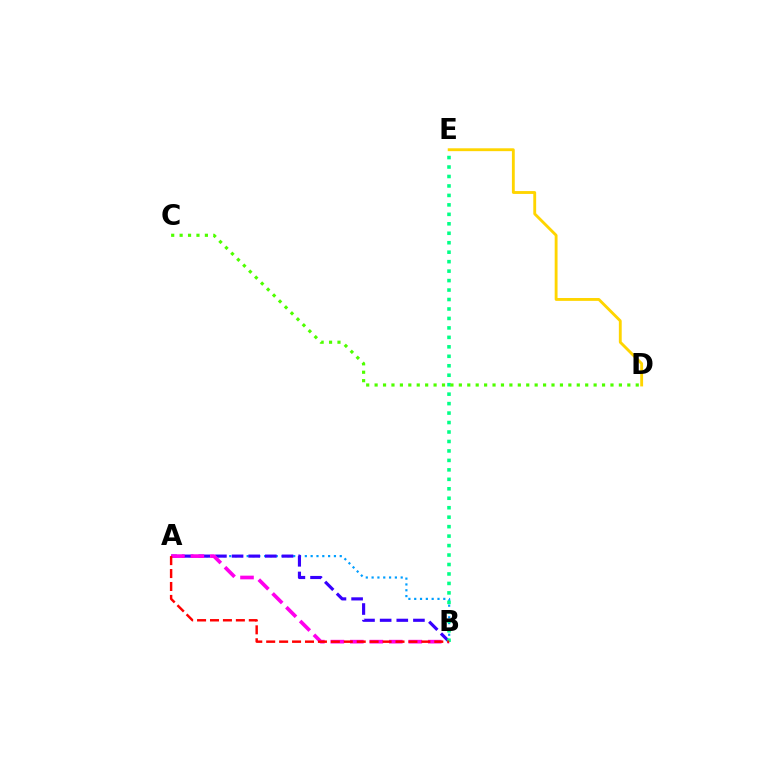{('D', 'E'): [{'color': '#ffd500', 'line_style': 'solid', 'thickness': 2.06}], ('A', 'B'): [{'color': '#009eff', 'line_style': 'dotted', 'thickness': 1.58}, {'color': '#3700ff', 'line_style': 'dashed', 'thickness': 2.26}, {'color': '#ff00ed', 'line_style': 'dashed', 'thickness': 2.65}, {'color': '#ff0000', 'line_style': 'dashed', 'thickness': 1.76}], ('B', 'E'): [{'color': '#00ff86', 'line_style': 'dotted', 'thickness': 2.57}], ('C', 'D'): [{'color': '#4fff00', 'line_style': 'dotted', 'thickness': 2.29}]}